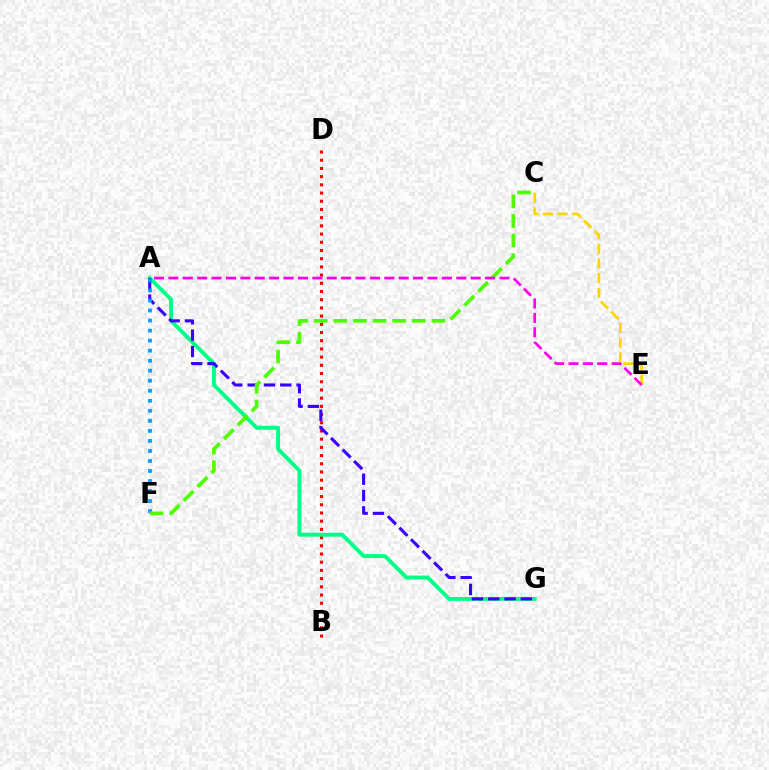{('B', 'D'): [{'color': '#ff0000', 'line_style': 'dotted', 'thickness': 2.23}], ('A', 'G'): [{'color': '#00ff86', 'line_style': 'solid', 'thickness': 2.8}, {'color': '#3700ff', 'line_style': 'dashed', 'thickness': 2.22}], ('A', 'F'): [{'color': '#009eff', 'line_style': 'dotted', 'thickness': 2.72}], ('C', 'E'): [{'color': '#ffd500', 'line_style': 'dashed', 'thickness': 1.99}], ('C', 'F'): [{'color': '#4fff00', 'line_style': 'dashed', 'thickness': 2.66}], ('A', 'E'): [{'color': '#ff00ed', 'line_style': 'dashed', 'thickness': 1.96}]}